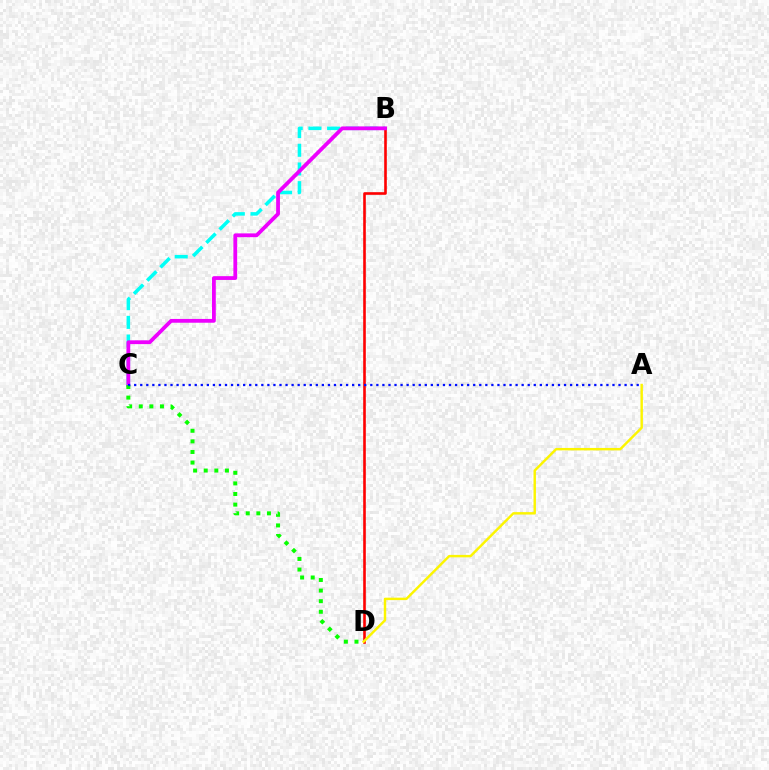{('B', 'C'): [{'color': '#00fff6', 'line_style': 'dashed', 'thickness': 2.54}, {'color': '#ee00ff', 'line_style': 'solid', 'thickness': 2.73}], ('B', 'D'): [{'color': '#ff0000', 'line_style': 'solid', 'thickness': 1.88}], ('A', 'D'): [{'color': '#fcf500', 'line_style': 'solid', 'thickness': 1.76}], ('C', 'D'): [{'color': '#08ff00', 'line_style': 'dotted', 'thickness': 2.88}], ('A', 'C'): [{'color': '#0010ff', 'line_style': 'dotted', 'thickness': 1.64}]}